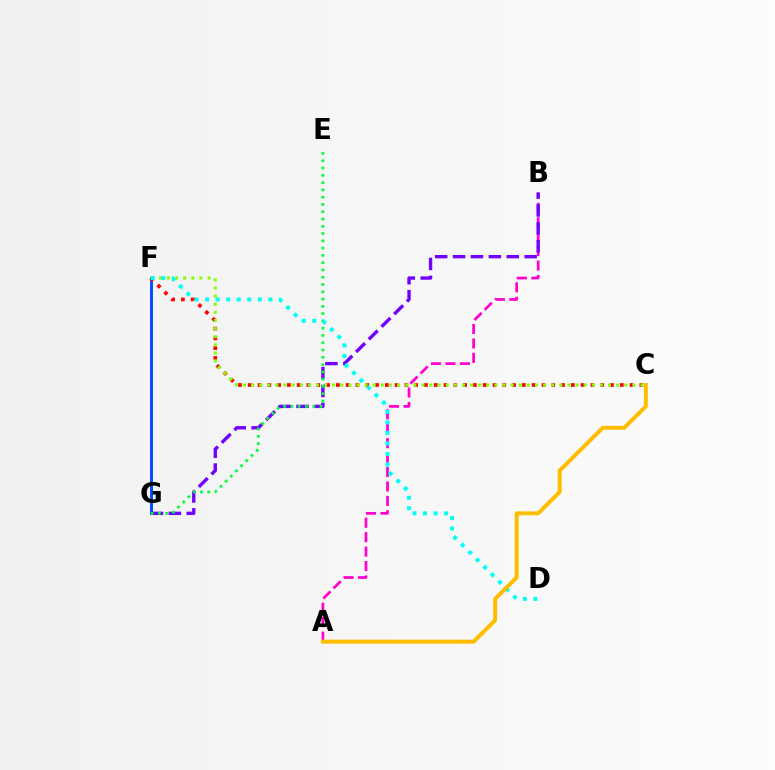{('F', 'G'): [{'color': '#004bff', 'line_style': 'solid', 'thickness': 2.1}], ('A', 'B'): [{'color': '#ff00cf', 'line_style': 'dashed', 'thickness': 1.96}], ('C', 'F'): [{'color': '#ff0000', 'line_style': 'dotted', 'thickness': 2.66}, {'color': '#84ff00', 'line_style': 'dotted', 'thickness': 2.2}], ('B', 'G'): [{'color': '#7200ff', 'line_style': 'dashed', 'thickness': 2.43}], ('E', 'G'): [{'color': '#00ff39', 'line_style': 'dotted', 'thickness': 1.98}], ('D', 'F'): [{'color': '#00fff6', 'line_style': 'dotted', 'thickness': 2.86}], ('A', 'C'): [{'color': '#ffbd00', 'line_style': 'solid', 'thickness': 2.86}]}